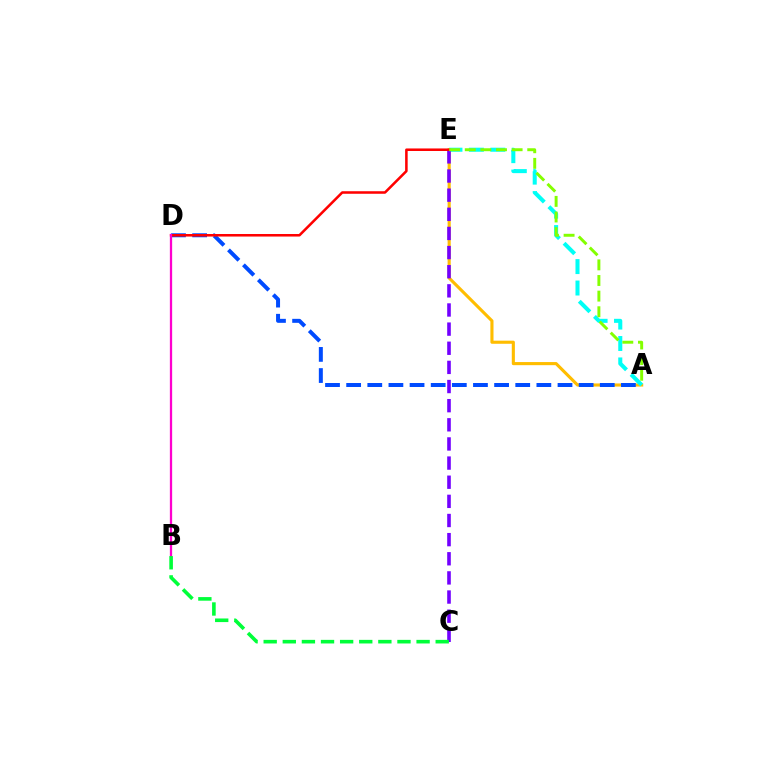{('A', 'E'): [{'color': '#ffbd00', 'line_style': 'solid', 'thickness': 2.24}, {'color': '#00fff6', 'line_style': 'dashed', 'thickness': 2.91}, {'color': '#84ff00', 'line_style': 'dashed', 'thickness': 2.12}], ('A', 'D'): [{'color': '#004bff', 'line_style': 'dashed', 'thickness': 2.87}], ('C', 'E'): [{'color': '#7200ff', 'line_style': 'dashed', 'thickness': 2.6}], ('D', 'E'): [{'color': '#ff0000', 'line_style': 'solid', 'thickness': 1.83}], ('B', 'D'): [{'color': '#ff00cf', 'line_style': 'solid', 'thickness': 1.64}], ('B', 'C'): [{'color': '#00ff39', 'line_style': 'dashed', 'thickness': 2.6}]}